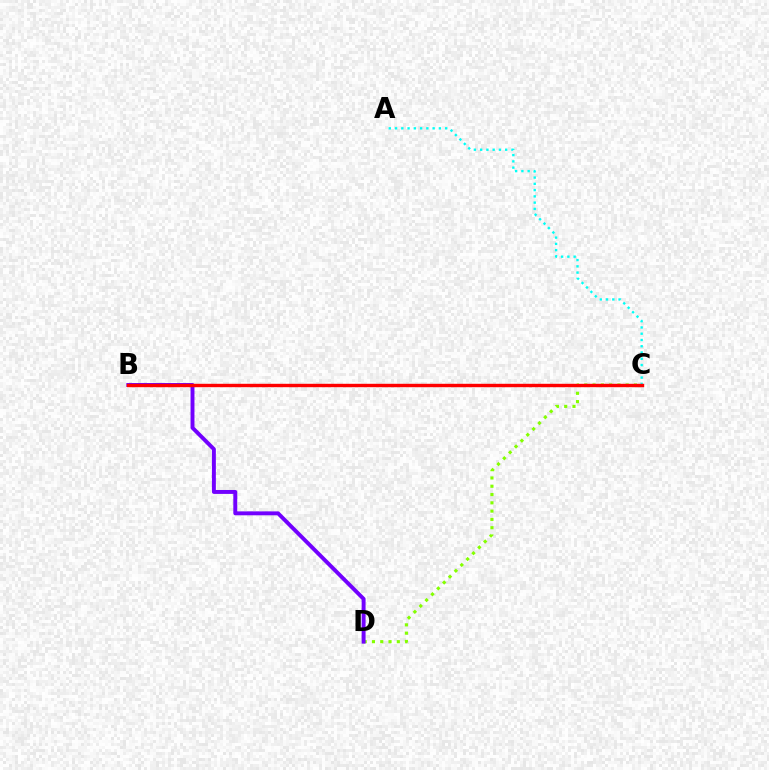{('C', 'D'): [{'color': '#84ff00', 'line_style': 'dotted', 'thickness': 2.25}], ('A', 'C'): [{'color': '#00fff6', 'line_style': 'dotted', 'thickness': 1.7}], ('B', 'D'): [{'color': '#7200ff', 'line_style': 'solid', 'thickness': 2.82}], ('B', 'C'): [{'color': '#ff0000', 'line_style': 'solid', 'thickness': 2.45}]}